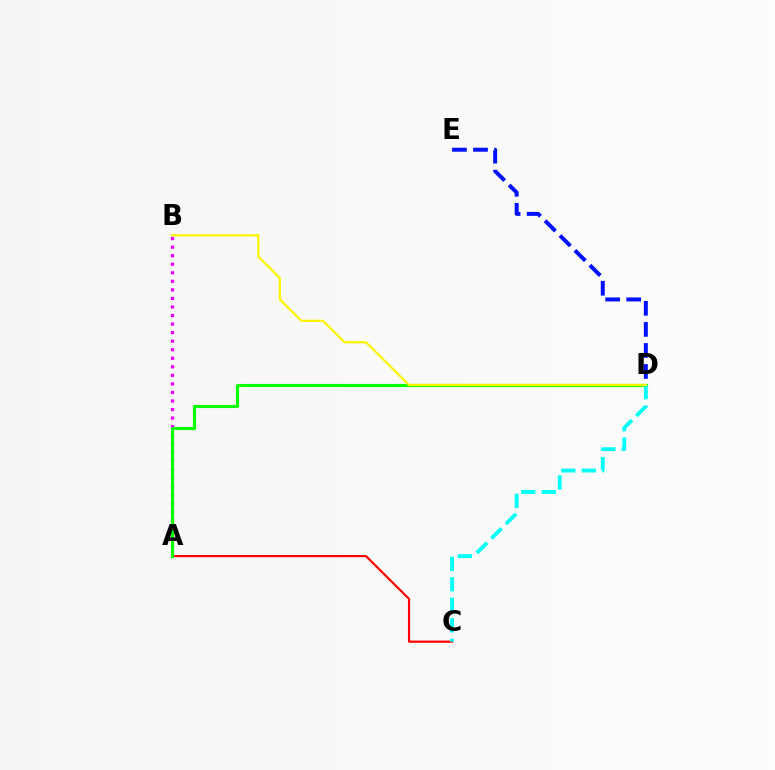{('D', 'E'): [{'color': '#0010ff', 'line_style': 'dashed', 'thickness': 2.86}], ('A', 'B'): [{'color': '#ee00ff', 'line_style': 'dotted', 'thickness': 2.32}], ('A', 'C'): [{'color': '#ff0000', 'line_style': 'solid', 'thickness': 1.58}], ('A', 'D'): [{'color': '#08ff00', 'line_style': 'solid', 'thickness': 2.25}], ('C', 'D'): [{'color': '#00fff6', 'line_style': 'dashed', 'thickness': 2.78}], ('B', 'D'): [{'color': '#fcf500', 'line_style': 'solid', 'thickness': 1.64}]}